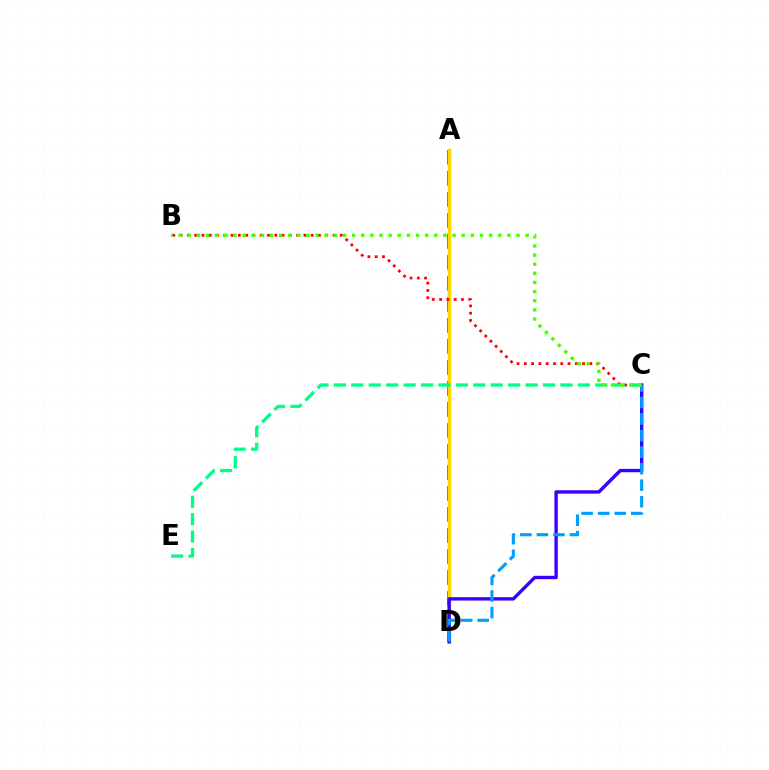{('A', 'D'): [{'color': '#ff00ed', 'line_style': 'dashed', 'thickness': 2.85}, {'color': '#ffd500', 'line_style': 'solid', 'thickness': 2.51}], ('B', 'C'): [{'color': '#ff0000', 'line_style': 'dotted', 'thickness': 1.98}, {'color': '#4fff00', 'line_style': 'dotted', 'thickness': 2.48}], ('C', 'D'): [{'color': '#3700ff', 'line_style': 'solid', 'thickness': 2.43}, {'color': '#009eff', 'line_style': 'dashed', 'thickness': 2.25}], ('C', 'E'): [{'color': '#00ff86', 'line_style': 'dashed', 'thickness': 2.37}]}